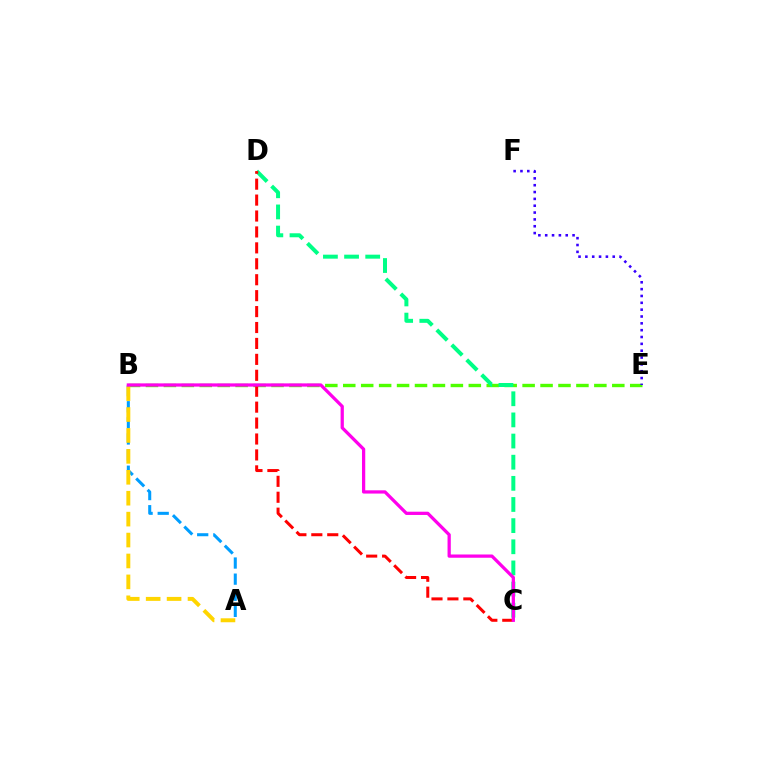{('A', 'B'): [{'color': '#009eff', 'line_style': 'dashed', 'thickness': 2.19}, {'color': '#ffd500', 'line_style': 'dashed', 'thickness': 2.84}], ('B', 'E'): [{'color': '#4fff00', 'line_style': 'dashed', 'thickness': 2.44}], ('E', 'F'): [{'color': '#3700ff', 'line_style': 'dotted', 'thickness': 1.86}], ('C', 'D'): [{'color': '#00ff86', 'line_style': 'dashed', 'thickness': 2.87}, {'color': '#ff0000', 'line_style': 'dashed', 'thickness': 2.16}], ('B', 'C'): [{'color': '#ff00ed', 'line_style': 'solid', 'thickness': 2.34}]}